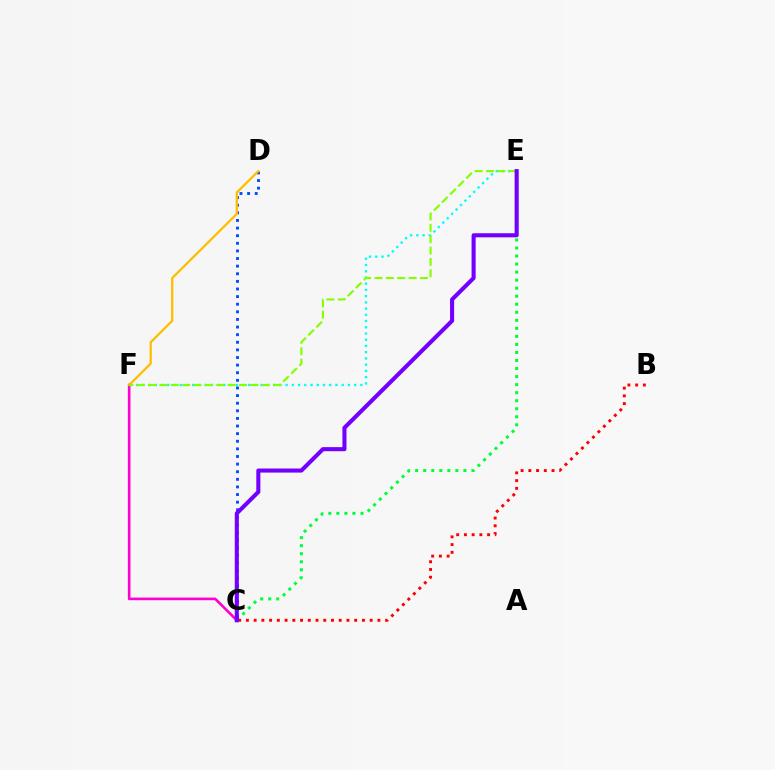{('E', 'F'): [{'color': '#00fff6', 'line_style': 'dotted', 'thickness': 1.69}, {'color': '#84ff00', 'line_style': 'dashed', 'thickness': 1.54}], ('C', 'E'): [{'color': '#00ff39', 'line_style': 'dotted', 'thickness': 2.18}, {'color': '#7200ff', 'line_style': 'solid', 'thickness': 2.93}], ('B', 'C'): [{'color': '#ff0000', 'line_style': 'dotted', 'thickness': 2.1}], ('C', 'F'): [{'color': '#ff00cf', 'line_style': 'solid', 'thickness': 1.89}], ('C', 'D'): [{'color': '#004bff', 'line_style': 'dotted', 'thickness': 2.07}], ('D', 'F'): [{'color': '#ffbd00', 'line_style': 'solid', 'thickness': 1.63}]}